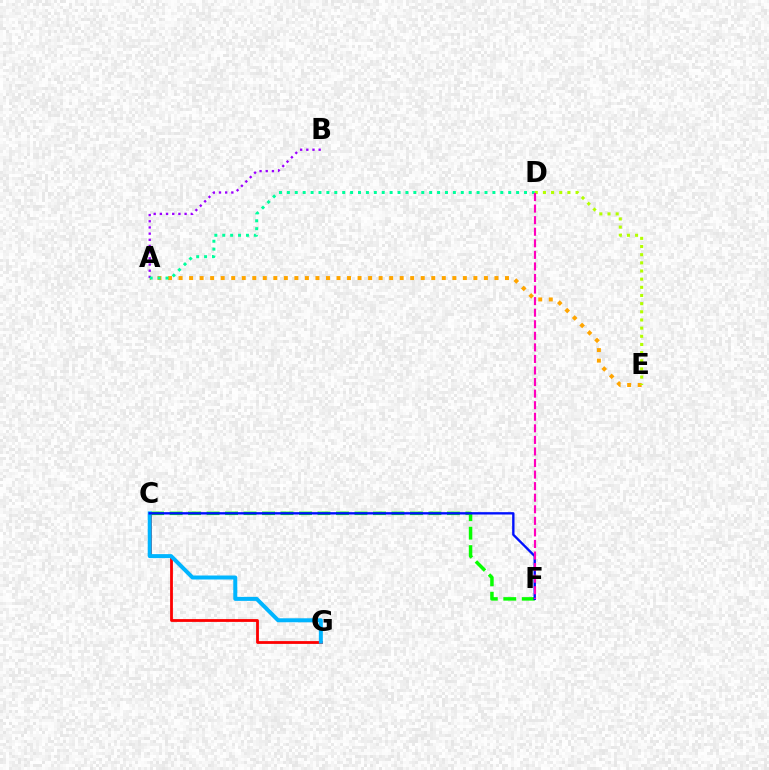{('C', 'G'): [{'color': '#ff0000', 'line_style': 'solid', 'thickness': 2.02}, {'color': '#00b5ff', 'line_style': 'solid', 'thickness': 2.87}], ('A', 'E'): [{'color': '#ffa500', 'line_style': 'dotted', 'thickness': 2.86}], ('C', 'F'): [{'color': '#08ff00', 'line_style': 'dashed', 'thickness': 2.51}, {'color': '#0010ff', 'line_style': 'solid', 'thickness': 1.7}], ('A', 'B'): [{'color': '#9b00ff', 'line_style': 'dotted', 'thickness': 1.68}], ('D', 'E'): [{'color': '#b3ff00', 'line_style': 'dotted', 'thickness': 2.22}], ('A', 'D'): [{'color': '#00ff9d', 'line_style': 'dotted', 'thickness': 2.15}], ('D', 'F'): [{'color': '#ff00bd', 'line_style': 'dashed', 'thickness': 1.57}]}